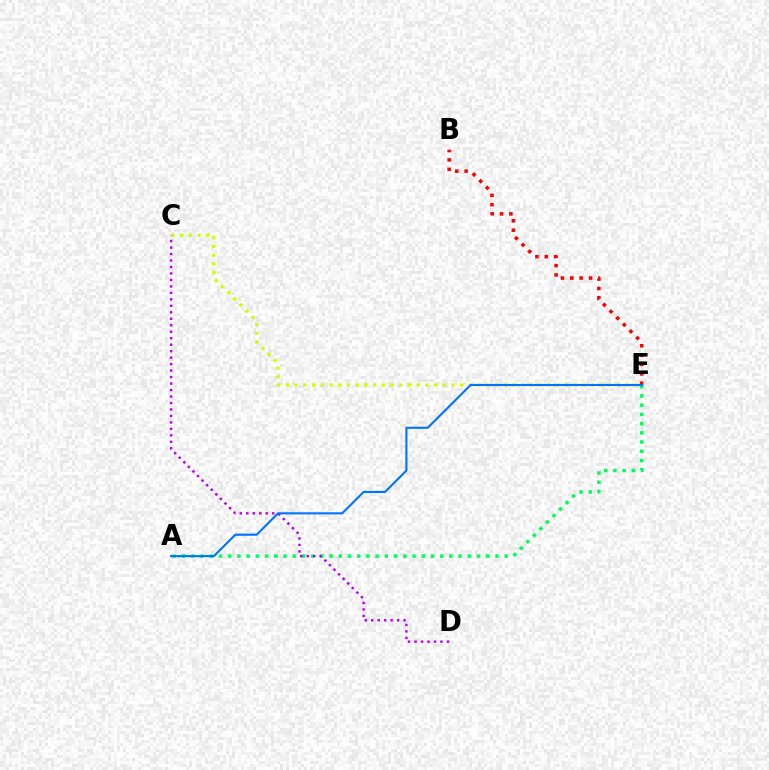{('A', 'E'): [{'color': '#00ff5c', 'line_style': 'dotted', 'thickness': 2.5}, {'color': '#0074ff', 'line_style': 'solid', 'thickness': 1.51}], ('C', 'D'): [{'color': '#b900ff', 'line_style': 'dotted', 'thickness': 1.76}], ('C', 'E'): [{'color': '#d1ff00', 'line_style': 'dotted', 'thickness': 2.37}], ('B', 'E'): [{'color': '#ff0000', 'line_style': 'dotted', 'thickness': 2.55}]}